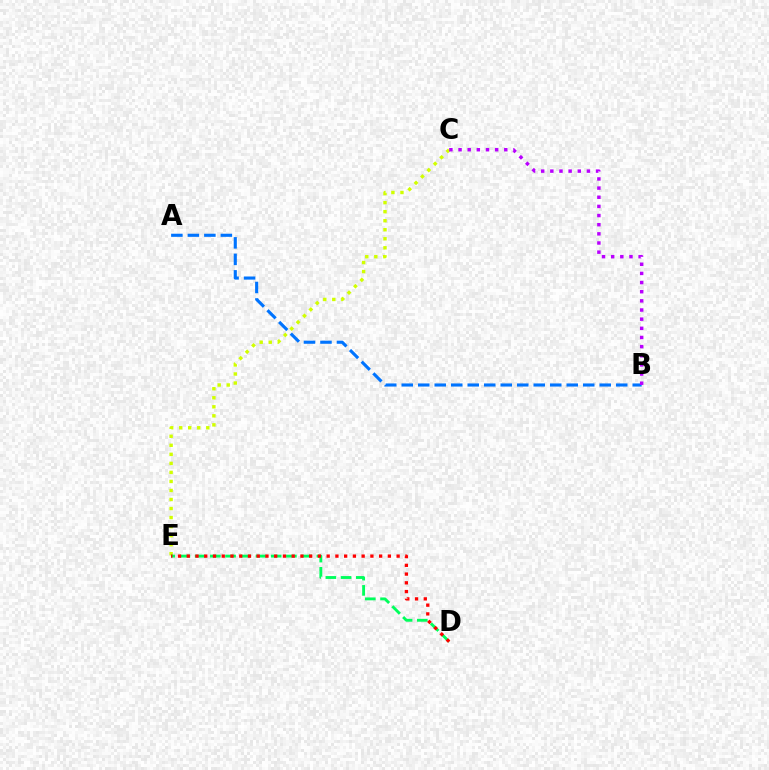{('C', 'E'): [{'color': '#d1ff00', 'line_style': 'dotted', 'thickness': 2.45}], ('D', 'E'): [{'color': '#00ff5c', 'line_style': 'dashed', 'thickness': 2.07}, {'color': '#ff0000', 'line_style': 'dotted', 'thickness': 2.38}], ('A', 'B'): [{'color': '#0074ff', 'line_style': 'dashed', 'thickness': 2.24}], ('B', 'C'): [{'color': '#b900ff', 'line_style': 'dotted', 'thickness': 2.49}]}